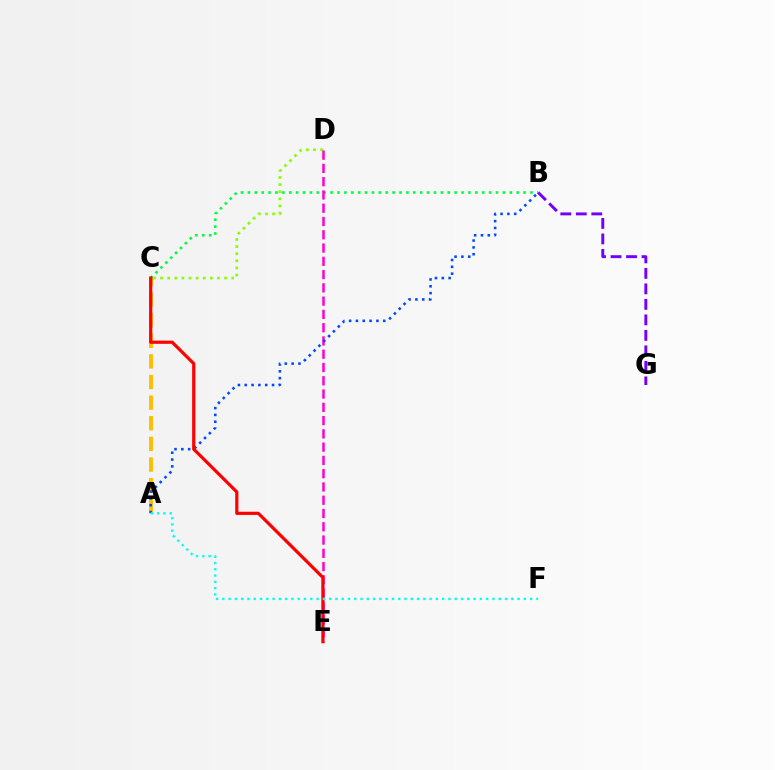{('C', 'D'): [{'color': '#84ff00', 'line_style': 'dotted', 'thickness': 1.93}], ('B', 'C'): [{'color': '#00ff39', 'line_style': 'dotted', 'thickness': 1.87}], ('D', 'E'): [{'color': '#ff00cf', 'line_style': 'dashed', 'thickness': 1.8}], ('A', 'C'): [{'color': '#ffbd00', 'line_style': 'dashed', 'thickness': 2.8}], ('A', 'B'): [{'color': '#004bff', 'line_style': 'dotted', 'thickness': 1.86}], ('B', 'G'): [{'color': '#7200ff', 'line_style': 'dashed', 'thickness': 2.11}], ('C', 'E'): [{'color': '#ff0000', 'line_style': 'solid', 'thickness': 2.31}], ('A', 'F'): [{'color': '#00fff6', 'line_style': 'dotted', 'thickness': 1.71}]}